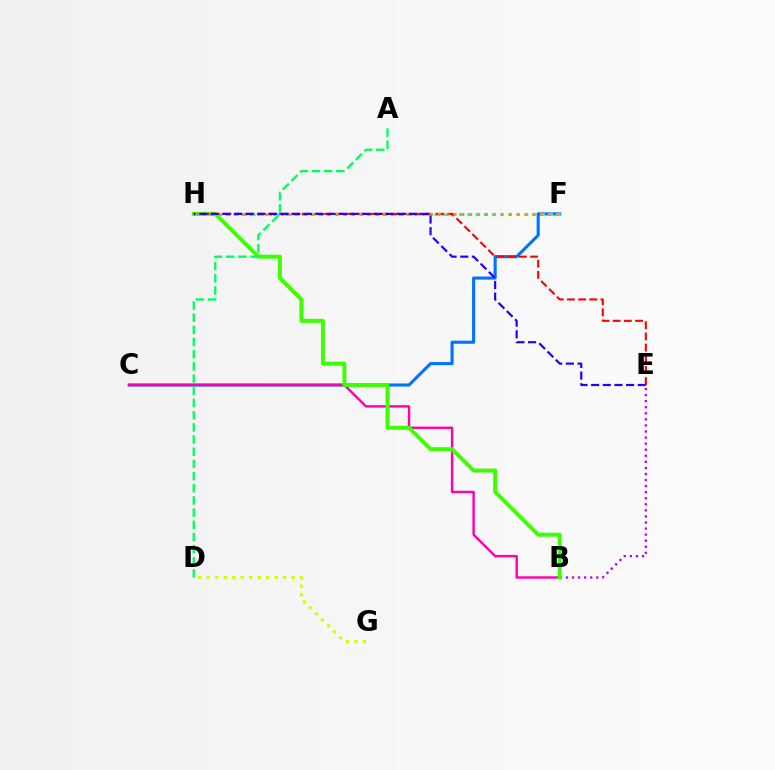{('C', 'F'): [{'color': '#0074ff', 'line_style': 'solid', 'thickness': 2.23}], ('B', 'C'): [{'color': '#ff00ac', 'line_style': 'solid', 'thickness': 1.73}], ('F', 'H'): [{'color': '#00fff6', 'line_style': 'dotted', 'thickness': 2.25}, {'color': '#ff9400', 'line_style': 'dotted', 'thickness': 2.13}], ('B', 'E'): [{'color': '#b900ff', 'line_style': 'dotted', 'thickness': 1.65}], ('B', 'H'): [{'color': '#3dff00', 'line_style': 'solid', 'thickness': 2.84}], ('D', 'G'): [{'color': '#d1ff00', 'line_style': 'dotted', 'thickness': 2.3}], ('E', 'H'): [{'color': '#ff0000', 'line_style': 'dashed', 'thickness': 1.52}, {'color': '#2500ff', 'line_style': 'dashed', 'thickness': 1.58}], ('A', 'D'): [{'color': '#00ff5c', 'line_style': 'dashed', 'thickness': 1.66}]}